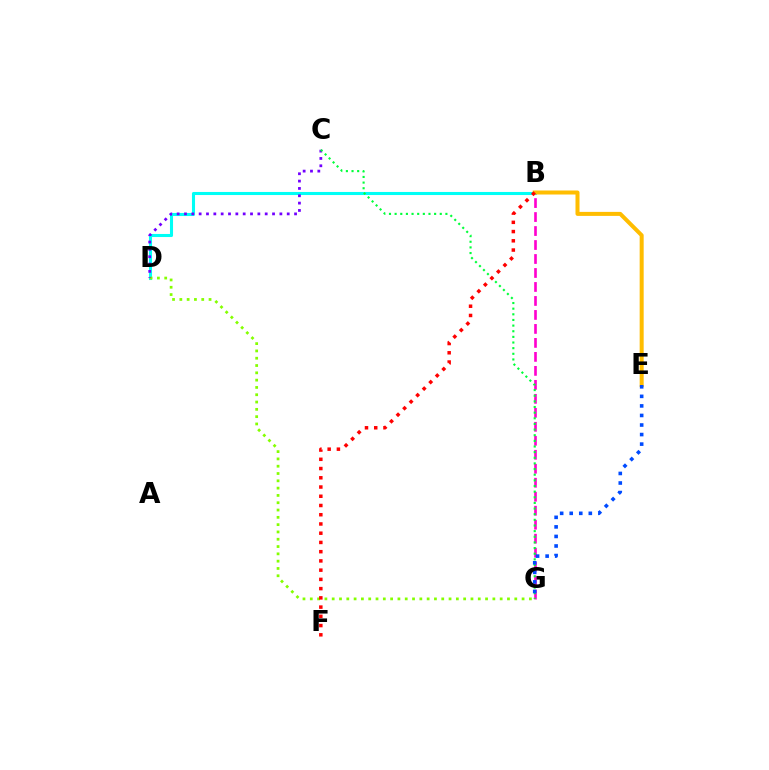{('B', 'D'): [{'color': '#00fff6', 'line_style': 'solid', 'thickness': 2.21}], ('D', 'G'): [{'color': '#84ff00', 'line_style': 'dotted', 'thickness': 1.98}], ('C', 'D'): [{'color': '#7200ff', 'line_style': 'dotted', 'thickness': 1.99}], ('B', 'G'): [{'color': '#ff00cf', 'line_style': 'dashed', 'thickness': 1.9}], ('C', 'G'): [{'color': '#00ff39', 'line_style': 'dotted', 'thickness': 1.53}], ('B', 'E'): [{'color': '#ffbd00', 'line_style': 'solid', 'thickness': 2.89}], ('E', 'G'): [{'color': '#004bff', 'line_style': 'dotted', 'thickness': 2.6}], ('B', 'F'): [{'color': '#ff0000', 'line_style': 'dotted', 'thickness': 2.51}]}